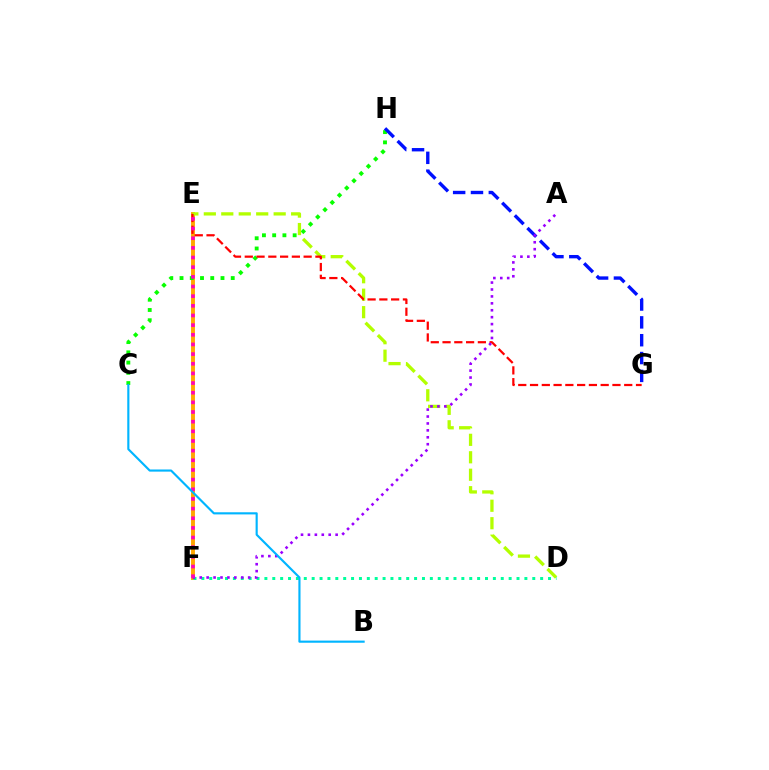{('E', 'F'): [{'color': '#ffa500', 'line_style': 'solid', 'thickness': 2.81}, {'color': '#ff00bd', 'line_style': 'dotted', 'thickness': 2.62}], ('C', 'H'): [{'color': '#08ff00', 'line_style': 'dotted', 'thickness': 2.78}], ('G', 'H'): [{'color': '#0010ff', 'line_style': 'dashed', 'thickness': 2.42}], ('D', 'E'): [{'color': '#b3ff00', 'line_style': 'dashed', 'thickness': 2.37}], ('E', 'G'): [{'color': '#ff0000', 'line_style': 'dashed', 'thickness': 1.6}], ('D', 'F'): [{'color': '#00ff9d', 'line_style': 'dotted', 'thickness': 2.14}], ('A', 'F'): [{'color': '#9b00ff', 'line_style': 'dotted', 'thickness': 1.88}], ('B', 'C'): [{'color': '#00b5ff', 'line_style': 'solid', 'thickness': 1.54}]}